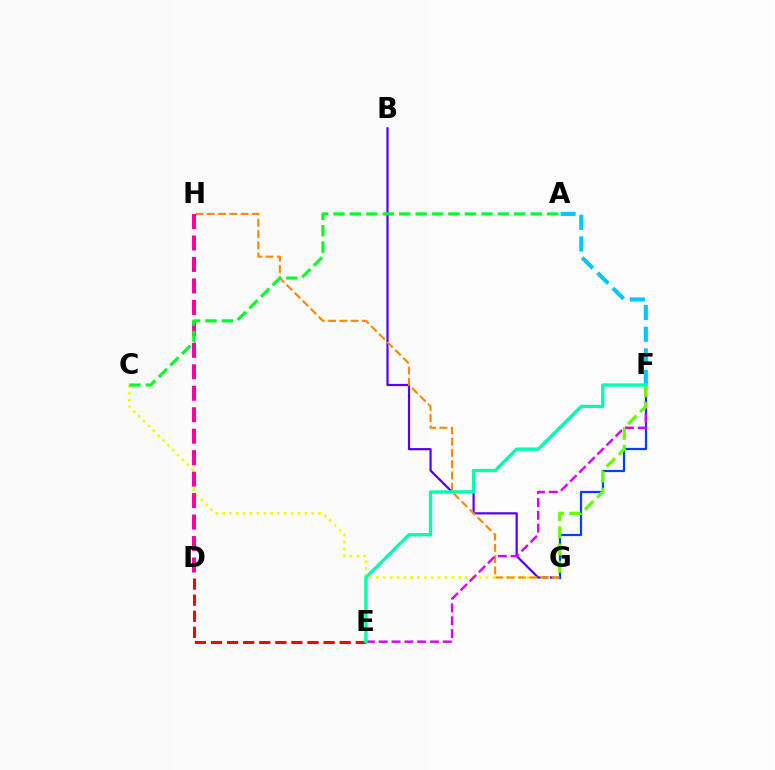{('B', 'G'): [{'color': '#4f00ff', 'line_style': 'solid', 'thickness': 1.57}], ('C', 'G'): [{'color': '#eeff00', 'line_style': 'dotted', 'thickness': 1.86}], ('F', 'G'): [{'color': '#003fff', 'line_style': 'solid', 'thickness': 1.61}, {'color': '#66ff00', 'line_style': 'dashed', 'thickness': 2.34}], ('G', 'H'): [{'color': '#ff8800', 'line_style': 'dashed', 'thickness': 1.53}], ('D', 'E'): [{'color': '#ff0000', 'line_style': 'dashed', 'thickness': 2.18}], ('A', 'F'): [{'color': '#00c7ff', 'line_style': 'dashed', 'thickness': 2.94}], ('D', 'H'): [{'color': '#ff00a0', 'line_style': 'dashed', 'thickness': 2.92}], ('E', 'F'): [{'color': '#d600ff', 'line_style': 'dashed', 'thickness': 1.74}, {'color': '#00ffaf', 'line_style': 'solid', 'thickness': 2.4}], ('A', 'C'): [{'color': '#00ff27', 'line_style': 'dashed', 'thickness': 2.23}]}